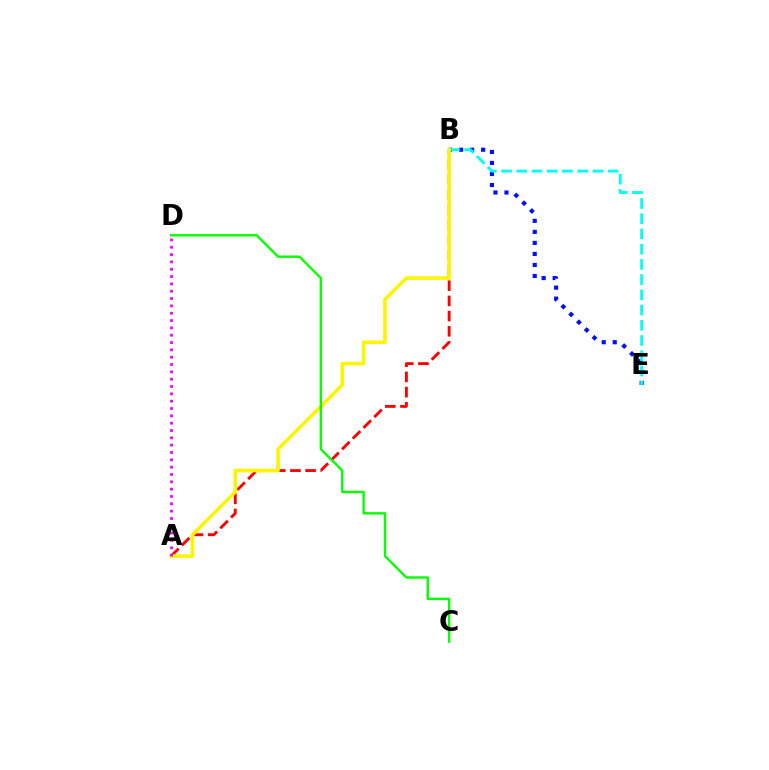{('B', 'E'): [{'color': '#0010ff', 'line_style': 'dotted', 'thickness': 2.99}, {'color': '#00fff6', 'line_style': 'dashed', 'thickness': 2.07}], ('A', 'B'): [{'color': '#ff0000', 'line_style': 'dashed', 'thickness': 2.06}, {'color': '#fcf500', 'line_style': 'solid', 'thickness': 2.57}], ('A', 'D'): [{'color': '#ee00ff', 'line_style': 'dotted', 'thickness': 1.99}], ('C', 'D'): [{'color': '#08ff00', 'line_style': 'solid', 'thickness': 1.73}]}